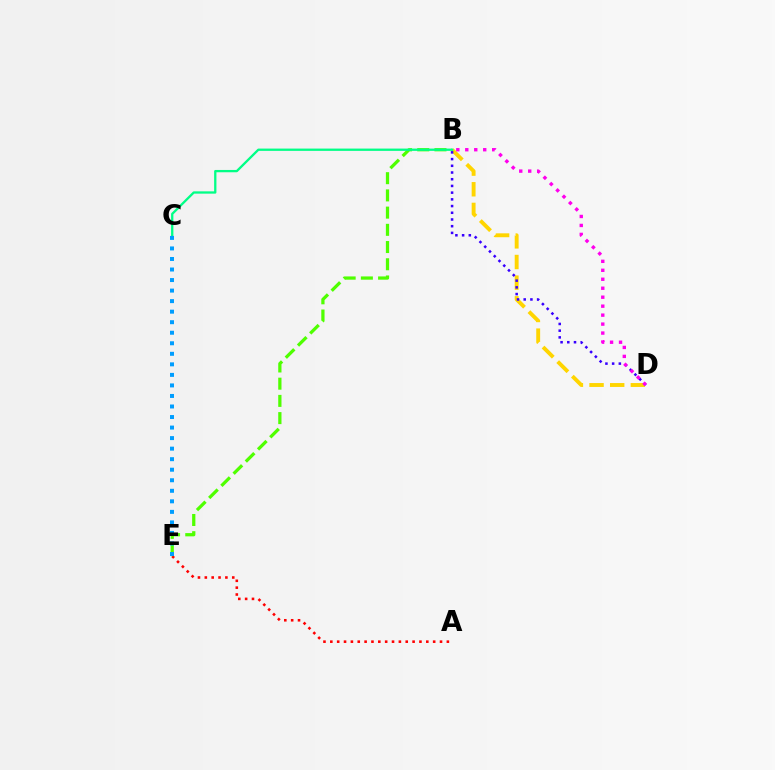{('A', 'E'): [{'color': '#ff0000', 'line_style': 'dotted', 'thickness': 1.86}], ('B', 'D'): [{'color': '#ffd500', 'line_style': 'dashed', 'thickness': 2.8}, {'color': '#3700ff', 'line_style': 'dotted', 'thickness': 1.82}, {'color': '#ff00ed', 'line_style': 'dotted', 'thickness': 2.44}], ('B', 'E'): [{'color': '#4fff00', 'line_style': 'dashed', 'thickness': 2.34}], ('B', 'C'): [{'color': '#00ff86', 'line_style': 'solid', 'thickness': 1.66}], ('C', 'E'): [{'color': '#009eff', 'line_style': 'dotted', 'thickness': 2.86}]}